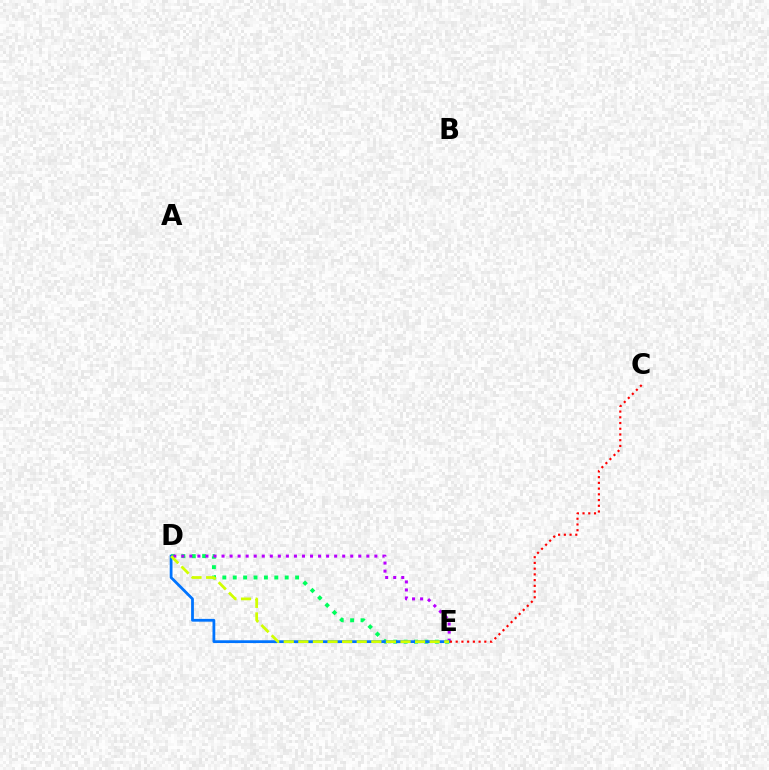{('D', 'E'): [{'color': '#00ff5c', 'line_style': 'dotted', 'thickness': 2.82}, {'color': '#b900ff', 'line_style': 'dotted', 'thickness': 2.19}, {'color': '#0074ff', 'line_style': 'solid', 'thickness': 2.0}, {'color': '#d1ff00', 'line_style': 'dashed', 'thickness': 1.98}], ('C', 'E'): [{'color': '#ff0000', 'line_style': 'dotted', 'thickness': 1.56}]}